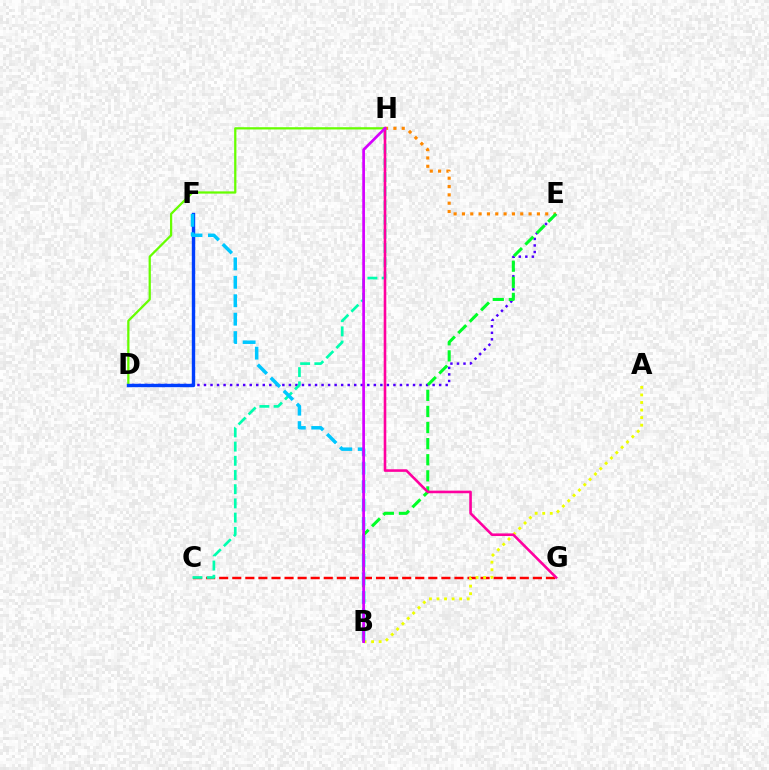{('D', 'E'): [{'color': '#4f00ff', 'line_style': 'dotted', 'thickness': 1.77}], ('C', 'G'): [{'color': '#ff0000', 'line_style': 'dashed', 'thickness': 1.78}], ('D', 'H'): [{'color': '#66ff00', 'line_style': 'solid', 'thickness': 1.63}], ('A', 'B'): [{'color': '#eeff00', 'line_style': 'dotted', 'thickness': 2.05}], ('E', 'H'): [{'color': '#ff8800', 'line_style': 'dotted', 'thickness': 2.26}], ('D', 'F'): [{'color': '#003fff', 'line_style': 'solid', 'thickness': 2.43}], ('B', 'E'): [{'color': '#00ff27', 'line_style': 'dashed', 'thickness': 2.19}], ('C', 'H'): [{'color': '#00ffaf', 'line_style': 'dashed', 'thickness': 1.93}], ('B', 'F'): [{'color': '#00c7ff', 'line_style': 'dashed', 'thickness': 2.51}], ('G', 'H'): [{'color': '#ff00a0', 'line_style': 'solid', 'thickness': 1.88}], ('B', 'H'): [{'color': '#d600ff', 'line_style': 'solid', 'thickness': 1.95}]}